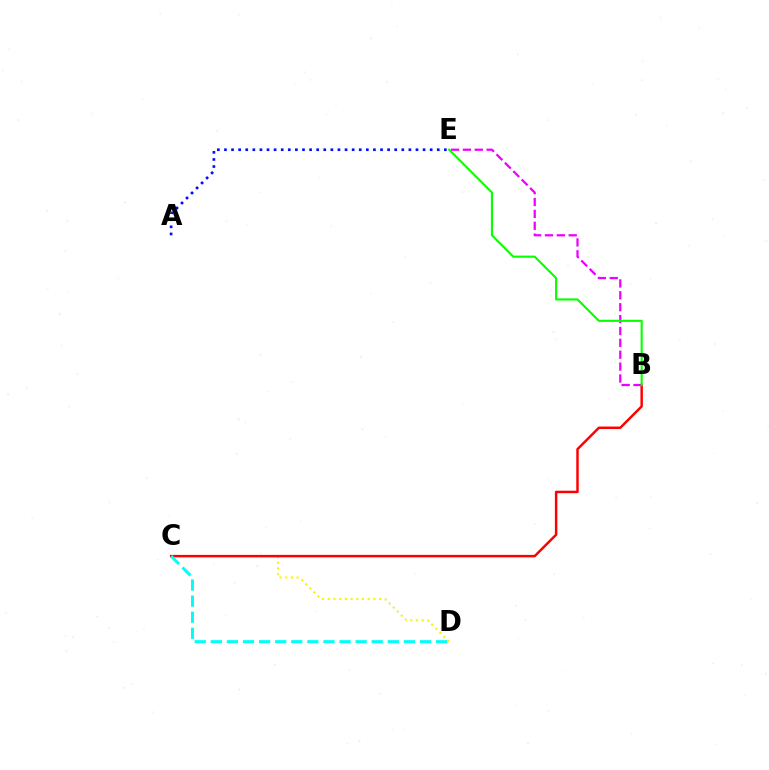{('C', 'D'): [{'color': '#fcf500', 'line_style': 'dotted', 'thickness': 1.55}, {'color': '#00fff6', 'line_style': 'dashed', 'thickness': 2.19}], ('A', 'E'): [{'color': '#0010ff', 'line_style': 'dotted', 'thickness': 1.93}], ('B', 'C'): [{'color': '#ff0000', 'line_style': 'solid', 'thickness': 1.78}], ('B', 'E'): [{'color': '#ee00ff', 'line_style': 'dashed', 'thickness': 1.61}, {'color': '#08ff00', 'line_style': 'solid', 'thickness': 1.53}]}